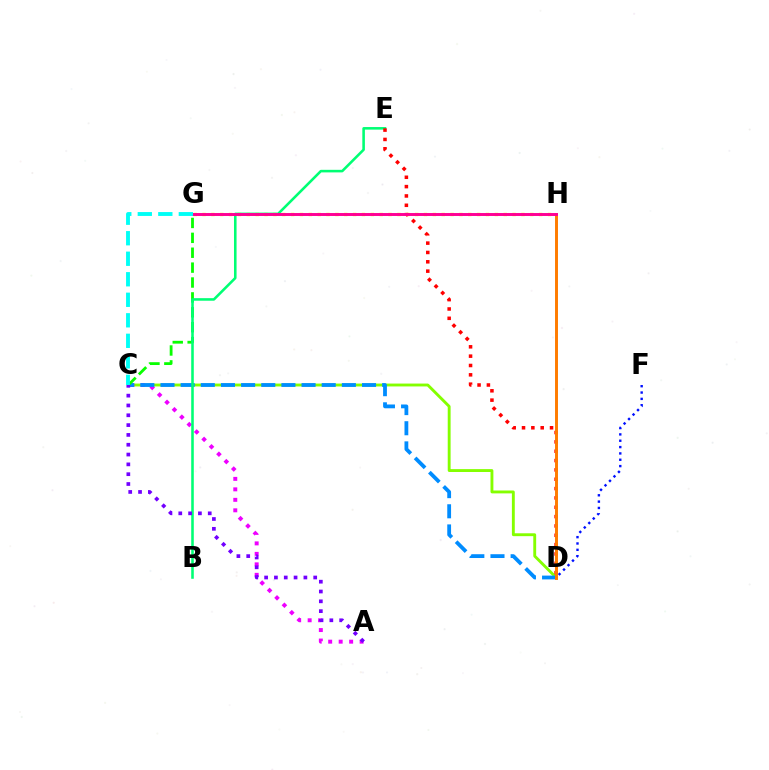{('C', 'D'): [{'color': '#84ff00', 'line_style': 'solid', 'thickness': 2.07}, {'color': '#008cff', 'line_style': 'dashed', 'thickness': 2.74}], ('A', 'C'): [{'color': '#ee00ff', 'line_style': 'dotted', 'thickness': 2.85}, {'color': '#7200ff', 'line_style': 'dotted', 'thickness': 2.67}], ('G', 'H'): [{'color': '#fcf500', 'line_style': 'dotted', 'thickness': 2.41}, {'color': '#ff0094', 'line_style': 'solid', 'thickness': 2.11}], ('C', 'G'): [{'color': '#08ff00', 'line_style': 'dashed', 'thickness': 2.02}, {'color': '#00fff6', 'line_style': 'dashed', 'thickness': 2.79}], ('B', 'E'): [{'color': '#00ff74', 'line_style': 'solid', 'thickness': 1.85}], ('D', 'E'): [{'color': '#ff0000', 'line_style': 'dotted', 'thickness': 2.54}], ('D', 'H'): [{'color': '#ff7c00', 'line_style': 'solid', 'thickness': 2.12}], ('D', 'F'): [{'color': '#0010ff', 'line_style': 'dotted', 'thickness': 1.72}]}